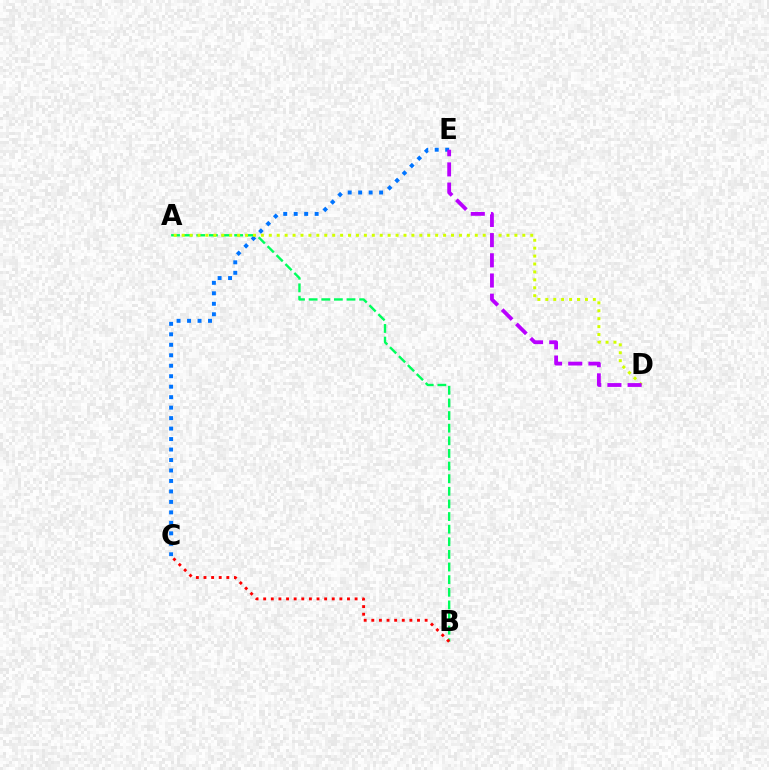{('A', 'B'): [{'color': '#00ff5c', 'line_style': 'dashed', 'thickness': 1.71}], ('C', 'E'): [{'color': '#0074ff', 'line_style': 'dotted', 'thickness': 2.85}], ('A', 'D'): [{'color': '#d1ff00', 'line_style': 'dotted', 'thickness': 2.15}], ('B', 'C'): [{'color': '#ff0000', 'line_style': 'dotted', 'thickness': 2.07}], ('D', 'E'): [{'color': '#b900ff', 'line_style': 'dashed', 'thickness': 2.74}]}